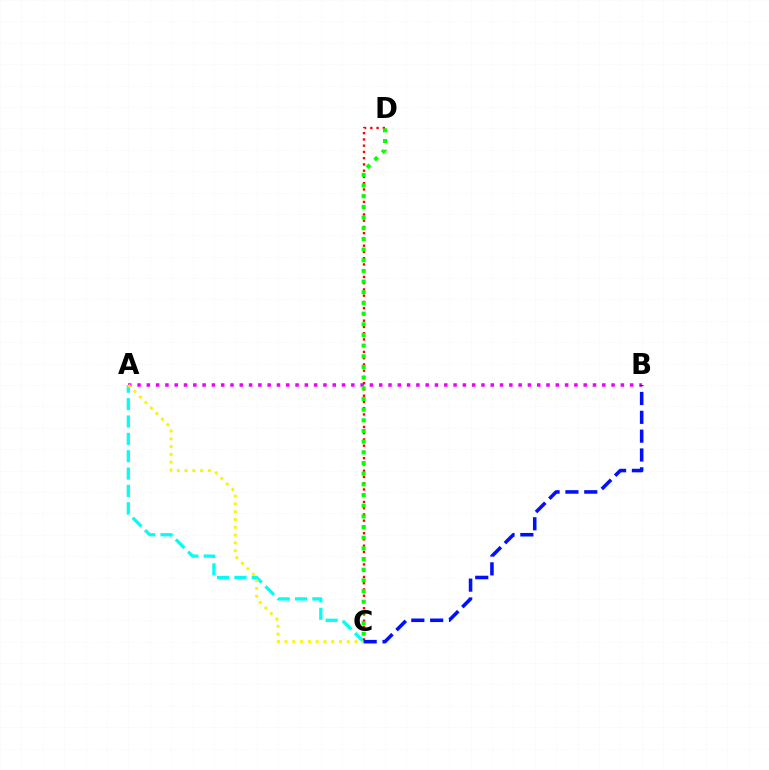{('A', 'C'): [{'color': '#00fff6', 'line_style': 'dashed', 'thickness': 2.36}, {'color': '#fcf500', 'line_style': 'dotted', 'thickness': 2.11}], ('A', 'B'): [{'color': '#ee00ff', 'line_style': 'dotted', 'thickness': 2.53}], ('C', 'D'): [{'color': '#ff0000', 'line_style': 'dotted', 'thickness': 1.7}, {'color': '#08ff00', 'line_style': 'dotted', 'thickness': 2.9}], ('B', 'C'): [{'color': '#0010ff', 'line_style': 'dashed', 'thickness': 2.56}]}